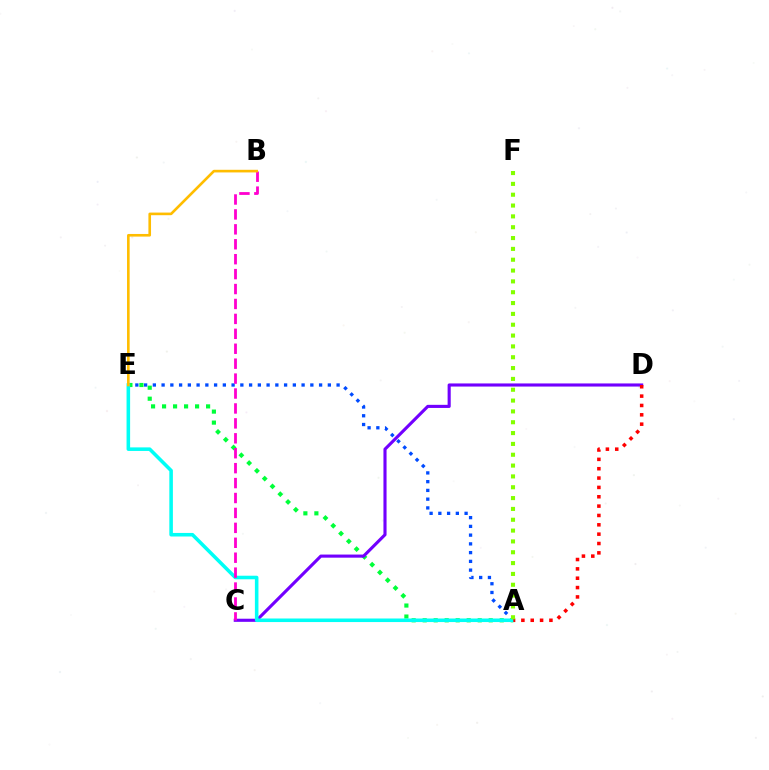{('A', 'E'): [{'color': '#004bff', 'line_style': 'dotted', 'thickness': 2.38}, {'color': '#00ff39', 'line_style': 'dotted', 'thickness': 2.99}, {'color': '#00fff6', 'line_style': 'solid', 'thickness': 2.56}], ('C', 'D'): [{'color': '#7200ff', 'line_style': 'solid', 'thickness': 2.24}], ('A', 'D'): [{'color': '#ff0000', 'line_style': 'dotted', 'thickness': 2.54}], ('B', 'C'): [{'color': '#ff00cf', 'line_style': 'dashed', 'thickness': 2.03}], ('A', 'F'): [{'color': '#84ff00', 'line_style': 'dotted', 'thickness': 2.94}], ('B', 'E'): [{'color': '#ffbd00', 'line_style': 'solid', 'thickness': 1.89}]}